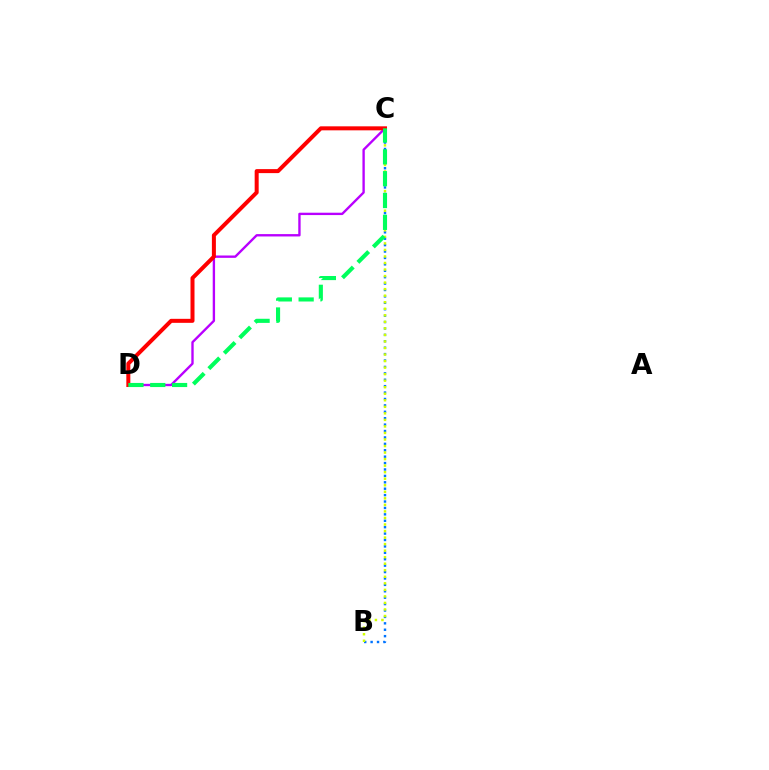{('B', 'C'): [{'color': '#0074ff', 'line_style': 'dotted', 'thickness': 1.74}, {'color': '#d1ff00', 'line_style': 'dotted', 'thickness': 1.78}], ('C', 'D'): [{'color': '#b900ff', 'line_style': 'solid', 'thickness': 1.7}, {'color': '#ff0000', 'line_style': 'solid', 'thickness': 2.89}, {'color': '#00ff5c', 'line_style': 'dashed', 'thickness': 2.96}]}